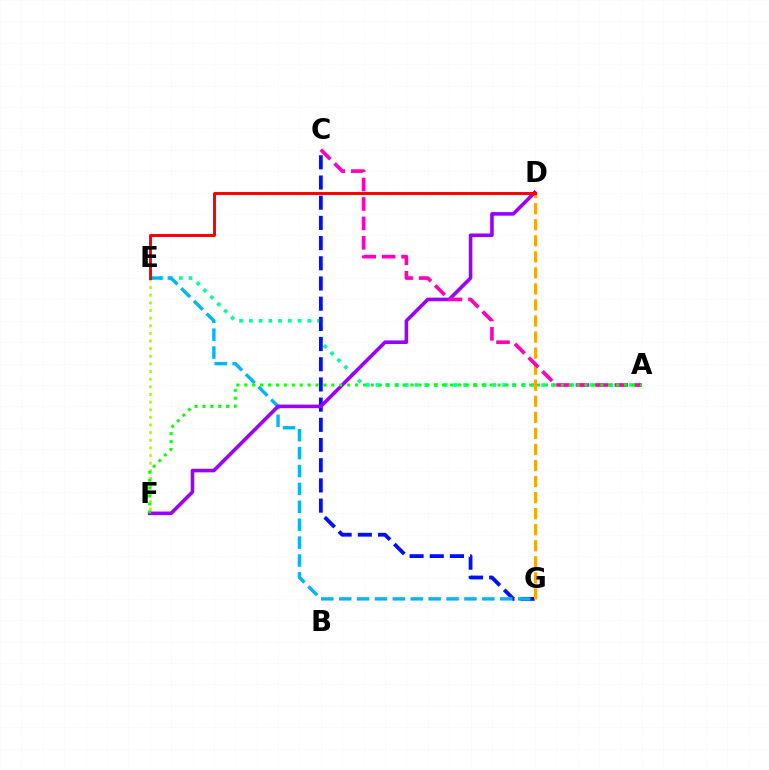{('A', 'E'): [{'color': '#00ff9d', 'line_style': 'dotted', 'thickness': 2.65}], ('C', 'G'): [{'color': '#0010ff', 'line_style': 'dashed', 'thickness': 2.74}], ('D', 'G'): [{'color': '#ffa500', 'line_style': 'dashed', 'thickness': 2.18}], ('E', 'G'): [{'color': '#00b5ff', 'line_style': 'dashed', 'thickness': 2.43}], ('E', 'F'): [{'color': '#b3ff00', 'line_style': 'dotted', 'thickness': 2.07}], ('D', 'F'): [{'color': '#9b00ff', 'line_style': 'solid', 'thickness': 2.59}], ('A', 'C'): [{'color': '#ff00bd', 'line_style': 'dashed', 'thickness': 2.64}], ('A', 'F'): [{'color': '#08ff00', 'line_style': 'dotted', 'thickness': 2.15}], ('D', 'E'): [{'color': '#ff0000', 'line_style': 'solid', 'thickness': 2.14}]}